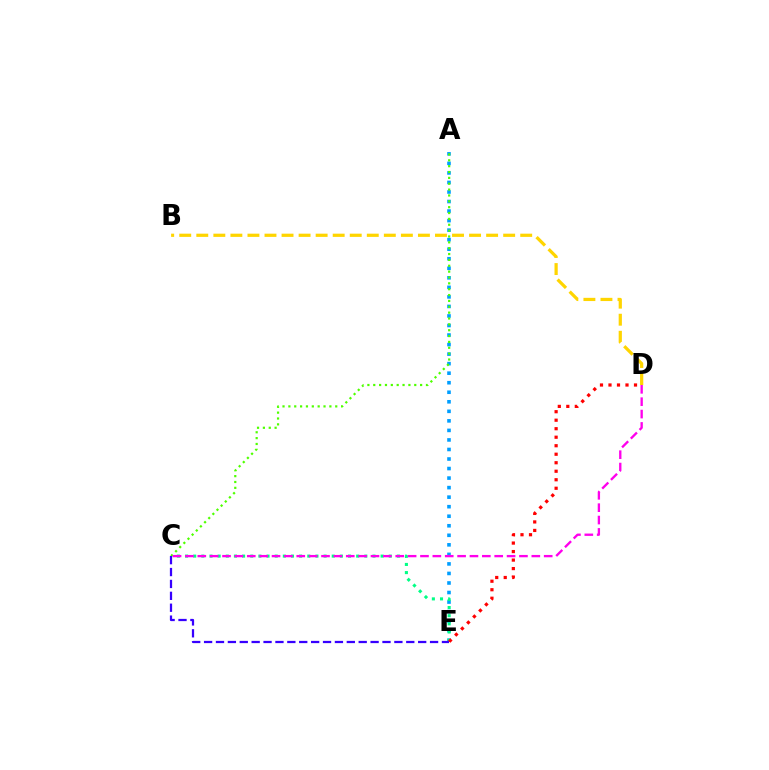{('A', 'E'): [{'color': '#009eff', 'line_style': 'dotted', 'thickness': 2.59}], ('C', 'E'): [{'color': '#00ff86', 'line_style': 'dotted', 'thickness': 2.21}, {'color': '#3700ff', 'line_style': 'dashed', 'thickness': 1.62}], ('A', 'C'): [{'color': '#4fff00', 'line_style': 'dotted', 'thickness': 1.59}], ('D', 'E'): [{'color': '#ff0000', 'line_style': 'dotted', 'thickness': 2.31}], ('B', 'D'): [{'color': '#ffd500', 'line_style': 'dashed', 'thickness': 2.32}], ('C', 'D'): [{'color': '#ff00ed', 'line_style': 'dashed', 'thickness': 1.68}]}